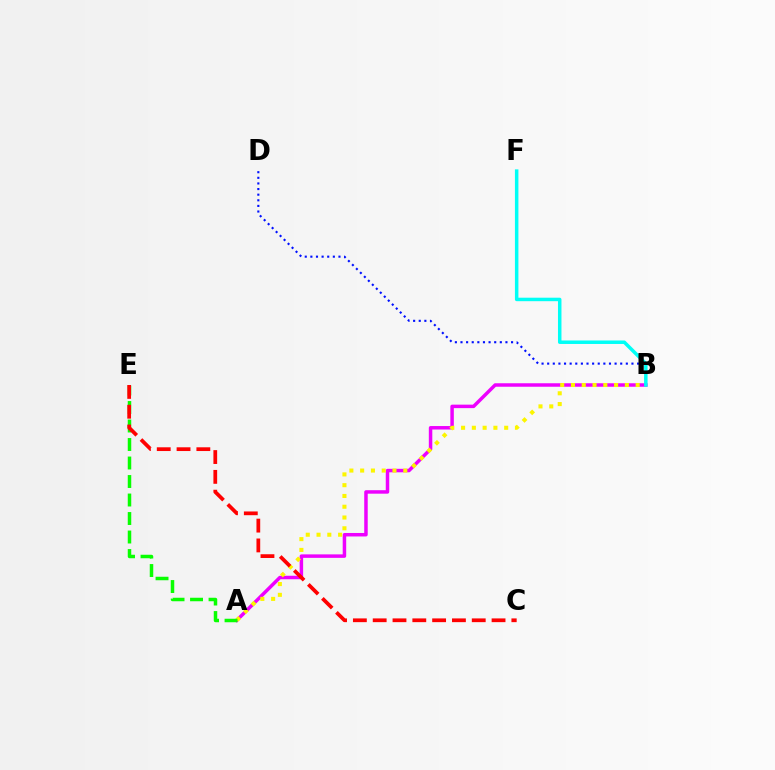{('A', 'B'): [{'color': '#ee00ff', 'line_style': 'solid', 'thickness': 2.51}, {'color': '#fcf500', 'line_style': 'dotted', 'thickness': 2.93}], ('A', 'E'): [{'color': '#08ff00', 'line_style': 'dashed', 'thickness': 2.51}], ('B', 'D'): [{'color': '#0010ff', 'line_style': 'dotted', 'thickness': 1.53}], ('B', 'F'): [{'color': '#00fff6', 'line_style': 'solid', 'thickness': 2.51}], ('C', 'E'): [{'color': '#ff0000', 'line_style': 'dashed', 'thickness': 2.69}]}